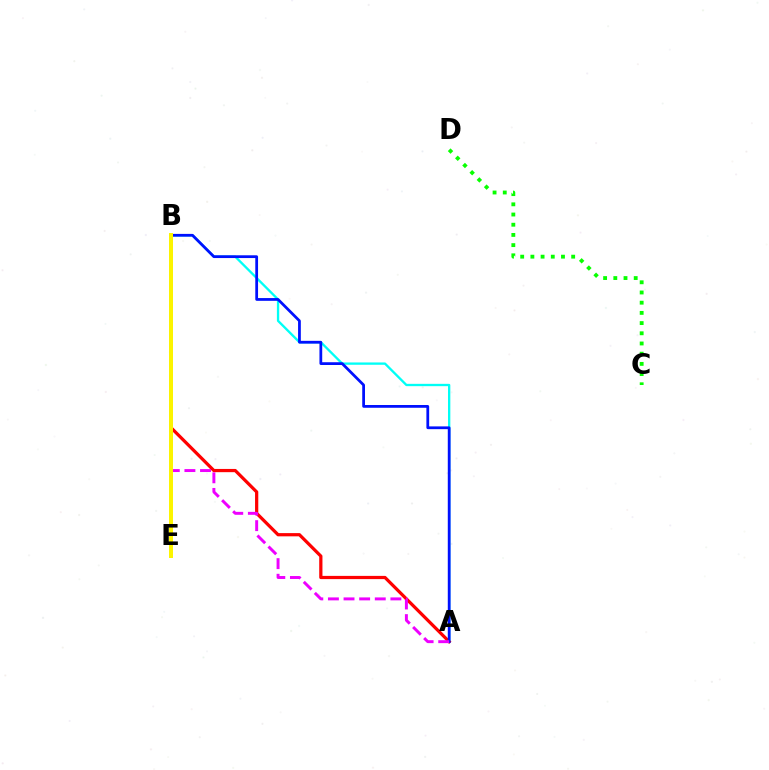{('A', 'B'): [{'color': '#00fff6', 'line_style': 'solid', 'thickness': 1.68}, {'color': '#ff0000', 'line_style': 'solid', 'thickness': 2.33}, {'color': '#0010ff', 'line_style': 'solid', 'thickness': 1.99}, {'color': '#ee00ff', 'line_style': 'dashed', 'thickness': 2.12}], ('B', 'E'): [{'color': '#fcf500', 'line_style': 'solid', 'thickness': 2.87}], ('C', 'D'): [{'color': '#08ff00', 'line_style': 'dotted', 'thickness': 2.77}]}